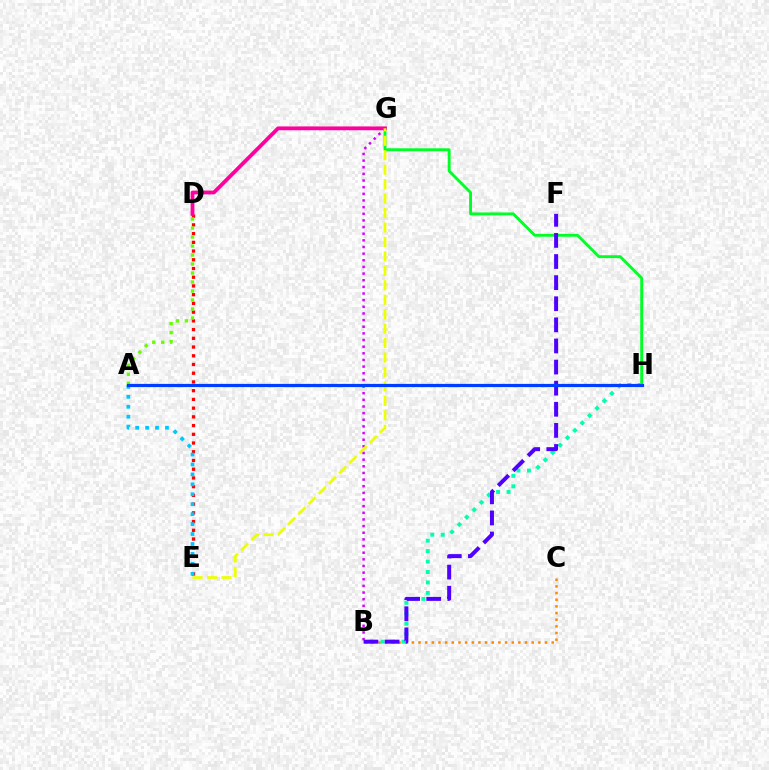{('B', 'C'): [{'color': '#ff8800', 'line_style': 'dotted', 'thickness': 1.81}], ('D', 'E'): [{'color': '#ff0000', 'line_style': 'dotted', 'thickness': 2.37}], ('G', 'H'): [{'color': '#00ff27', 'line_style': 'solid', 'thickness': 2.07}], ('B', 'H'): [{'color': '#00ffaf', 'line_style': 'dotted', 'thickness': 2.84}], ('B', 'G'): [{'color': '#d600ff', 'line_style': 'dotted', 'thickness': 1.81}], ('A', 'E'): [{'color': '#00c7ff', 'line_style': 'dotted', 'thickness': 2.7}], ('B', 'F'): [{'color': '#4f00ff', 'line_style': 'dashed', 'thickness': 2.87}], ('A', 'D'): [{'color': '#66ff00', 'line_style': 'dotted', 'thickness': 2.44}], ('D', 'G'): [{'color': '#ff00a0', 'line_style': 'solid', 'thickness': 2.74}], ('E', 'G'): [{'color': '#eeff00', 'line_style': 'dashed', 'thickness': 1.96}], ('A', 'H'): [{'color': '#003fff', 'line_style': 'solid', 'thickness': 2.32}]}